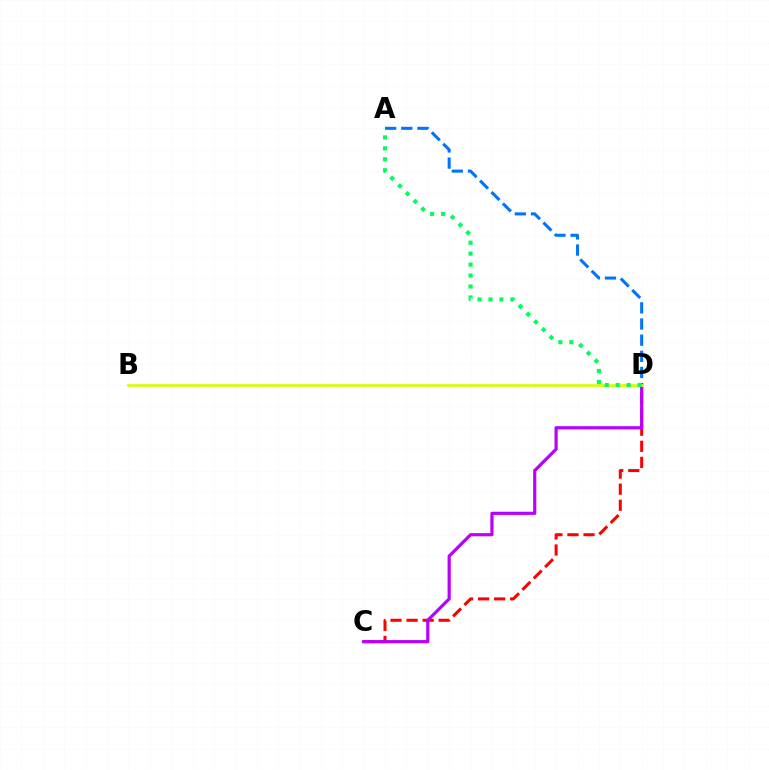{('A', 'D'): [{'color': '#0074ff', 'line_style': 'dashed', 'thickness': 2.19}, {'color': '#00ff5c', 'line_style': 'dotted', 'thickness': 2.98}], ('C', 'D'): [{'color': '#ff0000', 'line_style': 'dashed', 'thickness': 2.18}, {'color': '#b900ff', 'line_style': 'solid', 'thickness': 2.29}], ('B', 'D'): [{'color': '#d1ff00', 'line_style': 'solid', 'thickness': 1.92}]}